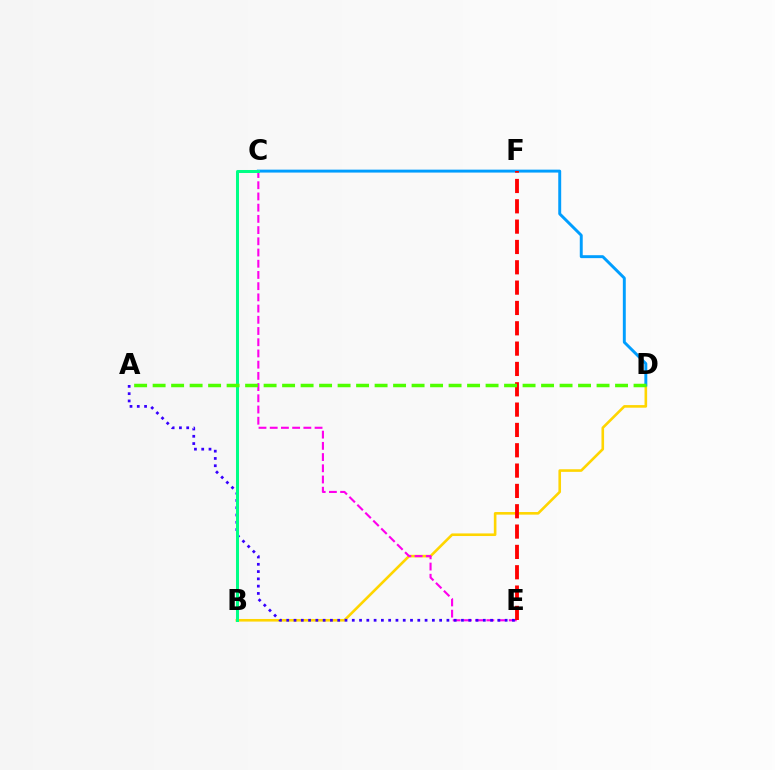{('B', 'D'): [{'color': '#ffd500', 'line_style': 'solid', 'thickness': 1.88}], ('C', 'E'): [{'color': '#ff00ed', 'line_style': 'dashed', 'thickness': 1.52}], ('C', 'D'): [{'color': '#009eff', 'line_style': 'solid', 'thickness': 2.11}], ('E', 'F'): [{'color': '#ff0000', 'line_style': 'dashed', 'thickness': 2.76}], ('A', 'E'): [{'color': '#3700ff', 'line_style': 'dotted', 'thickness': 1.98}], ('B', 'C'): [{'color': '#00ff86', 'line_style': 'solid', 'thickness': 2.17}], ('A', 'D'): [{'color': '#4fff00', 'line_style': 'dashed', 'thickness': 2.51}]}